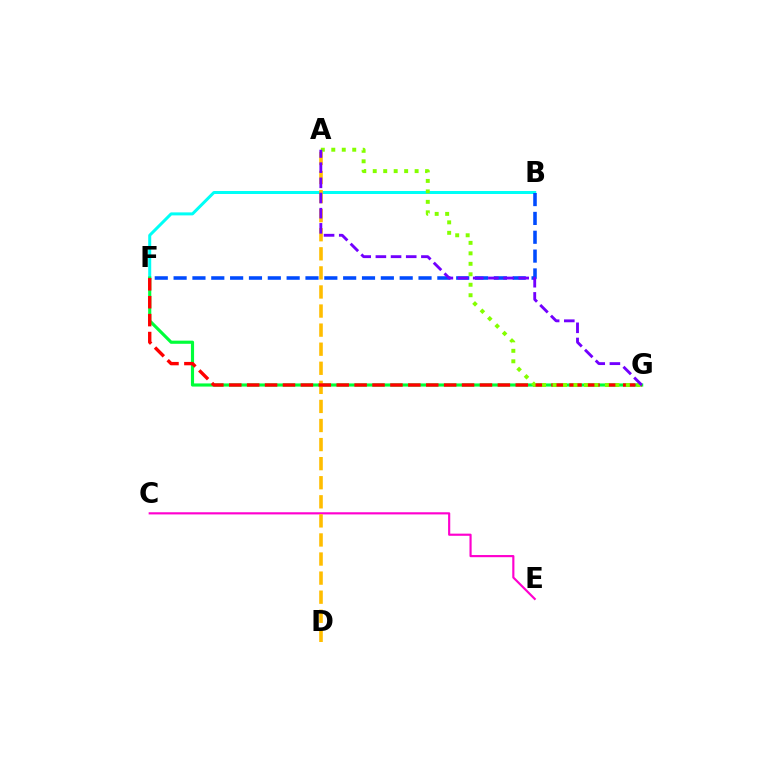{('B', 'F'): [{'color': '#00fff6', 'line_style': 'solid', 'thickness': 2.16}, {'color': '#004bff', 'line_style': 'dashed', 'thickness': 2.56}], ('C', 'E'): [{'color': '#ff00cf', 'line_style': 'solid', 'thickness': 1.55}], ('F', 'G'): [{'color': '#00ff39', 'line_style': 'solid', 'thickness': 2.27}, {'color': '#ff0000', 'line_style': 'dashed', 'thickness': 2.43}], ('A', 'D'): [{'color': '#ffbd00', 'line_style': 'dashed', 'thickness': 2.59}], ('A', 'G'): [{'color': '#84ff00', 'line_style': 'dotted', 'thickness': 2.85}, {'color': '#7200ff', 'line_style': 'dashed', 'thickness': 2.06}]}